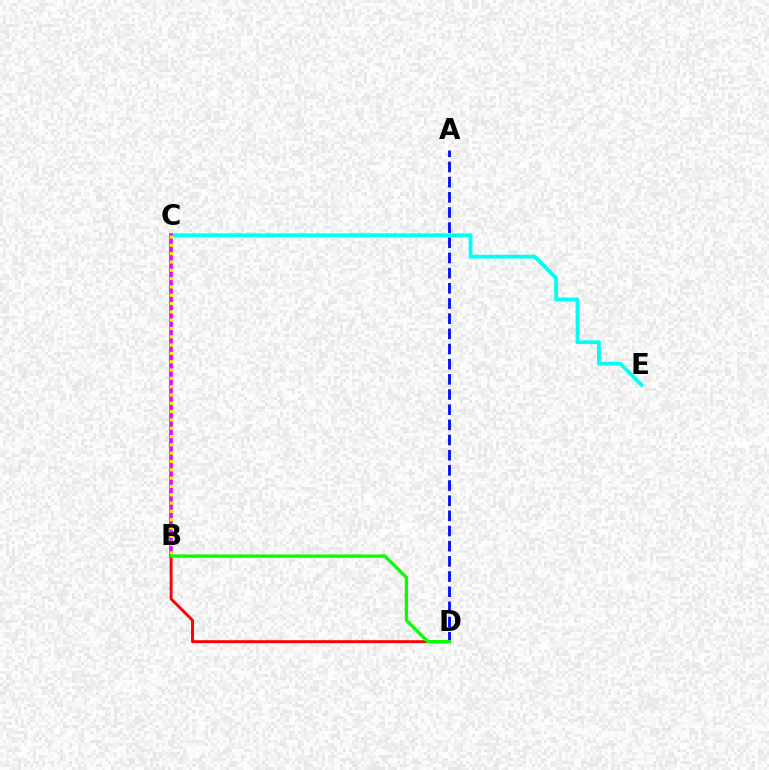{('C', 'E'): [{'color': '#00fff6', 'line_style': 'solid', 'thickness': 2.74}], ('A', 'D'): [{'color': '#0010ff', 'line_style': 'dashed', 'thickness': 2.06}], ('B', 'C'): [{'color': '#ee00ff', 'line_style': 'solid', 'thickness': 2.55}, {'color': '#fcf500', 'line_style': 'dotted', 'thickness': 2.26}], ('B', 'D'): [{'color': '#ff0000', 'line_style': 'solid', 'thickness': 2.11}, {'color': '#08ff00', 'line_style': 'solid', 'thickness': 2.39}]}